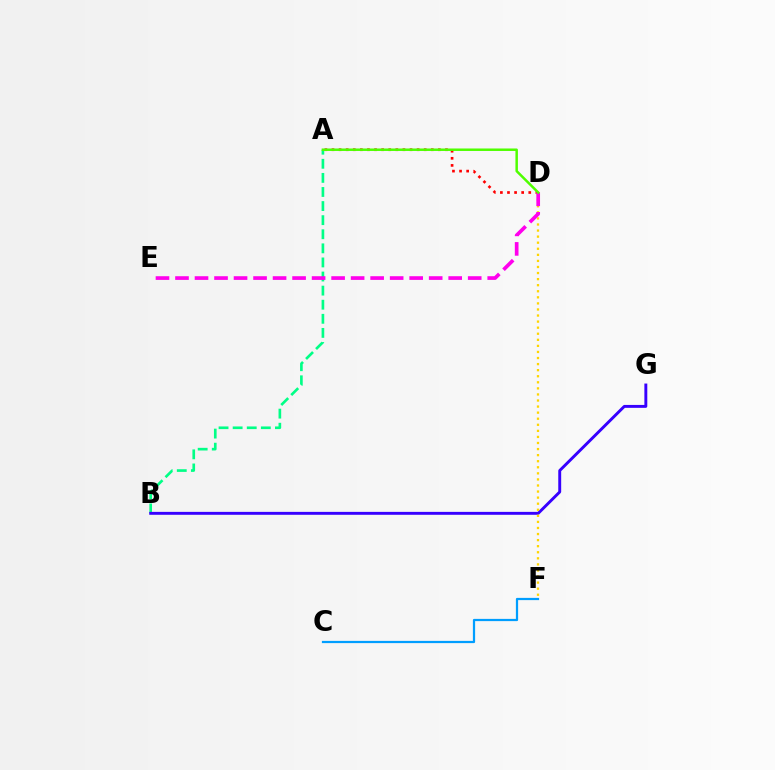{('C', 'F'): [{'color': '#009eff', 'line_style': 'solid', 'thickness': 1.6}], ('A', 'B'): [{'color': '#00ff86', 'line_style': 'dashed', 'thickness': 1.91}], ('A', 'D'): [{'color': '#ff0000', 'line_style': 'dotted', 'thickness': 1.93}, {'color': '#4fff00', 'line_style': 'solid', 'thickness': 1.79}], ('B', 'G'): [{'color': '#3700ff', 'line_style': 'solid', 'thickness': 2.1}], ('D', 'F'): [{'color': '#ffd500', 'line_style': 'dotted', 'thickness': 1.65}], ('D', 'E'): [{'color': '#ff00ed', 'line_style': 'dashed', 'thickness': 2.65}]}